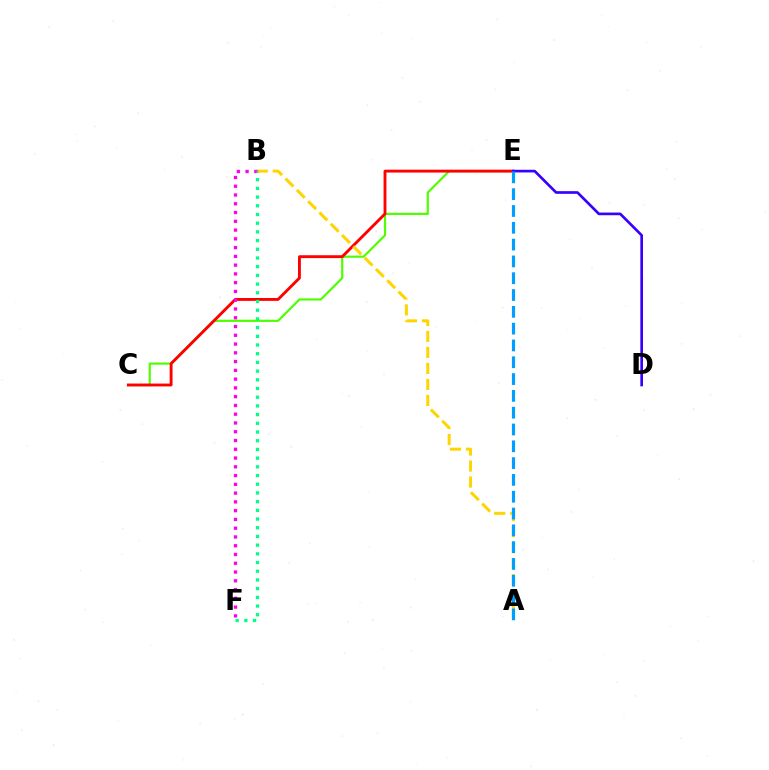{('C', 'E'): [{'color': '#4fff00', 'line_style': 'solid', 'thickness': 1.58}, {'color': '#ff0000', 'line_style': 'solid', 'thickness': 2.07}], ('D', 'E'): [{'color': '#3700ff', 'line_style': 'solid', 'thickness': 1.92}], ('A', 'B'): [{'color': '#ffd500', 'line_style': 'dashed', 'thickness': 2.17}], ('B', 'F'): [{'color': '#ff00ed', 'line_style': 'dotted', 'thickness': 2.38}, {'color': '#00ff86', 'line_style': 'dotted', 'thickness': 2.36}], ('A', 'E'): [{'color': '#009eff', 'line_style': 'dashed', 'thickness': 2.28}]}